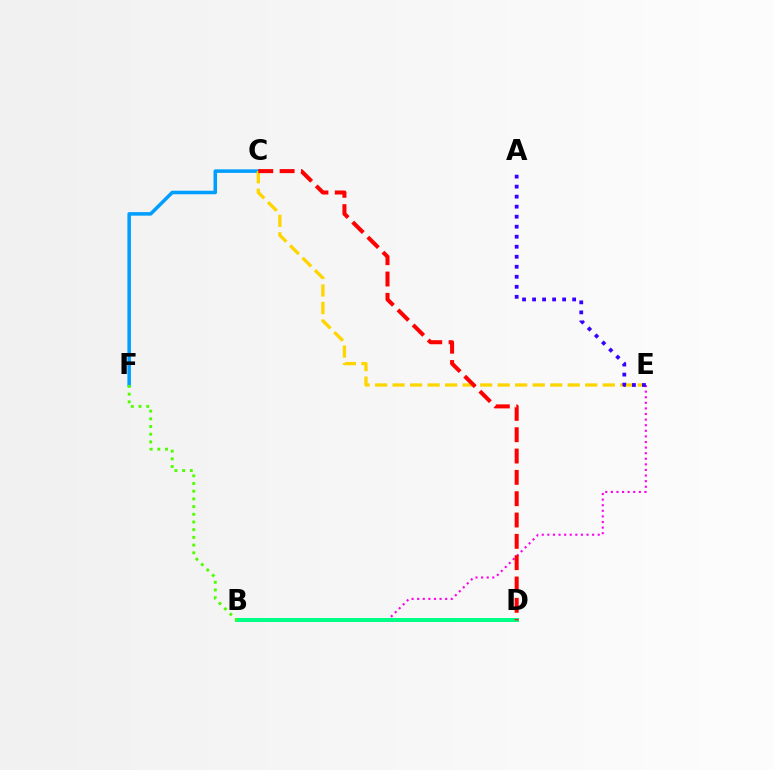{('C', 'F'): [{'color': '#009eff', 'line_style': 'solid', 'thickness': 2.54}], ('C', 'E'): [{'color': '#ffd500', 'line_style': 'dashed', 'thickness': 2.38}], ('B', 'E'): [{'color': '#ff00ed', 'line_style': 'dotted', 'thickness': 1.52}], ('A', 'E'): [{'color': '#3700ff', 'line_style': 'dotted', 'thickness': 2.72}], ('B', 'D'): [{'color': '#00ff86', 'line_style': 'solid', 'thickness': 2.89}], ('C', 'D'): [{'color': '#ff0000', 'line_style': 'dashed', 'thickness': 2.9}], ('B', 'F'): [{'color': '#4fff00', 'line_style': 'dotted', 'thickness': 2.09}]}